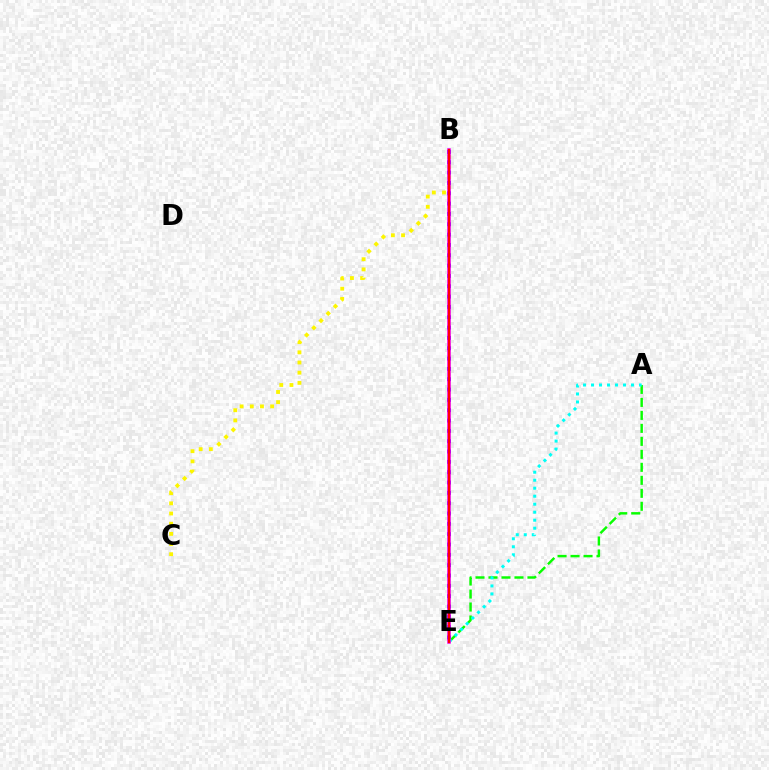{('B', 'E'): [{'color': '#0010ff', 'line_style': 'dotted', 'thickness': 2.81}, {'color': '#ee00ff', 'line_style': 'solid', 'thickness': 2.54}, {'color': '#ff0000', 'line_style': 'solid', 'thickness': 1.62}], ('A', 'E'): [{'color': '#08ff00', 'line_style': 'dashed', 'thickness': 1.76}, {'color': '#00fff6', 'line_style': 'dotted', 'thickness': 2.17}], ('B', 'C'): [{'color': '#fcf500', 'line_style': 'dotted', 'thickness': 2.76}]}